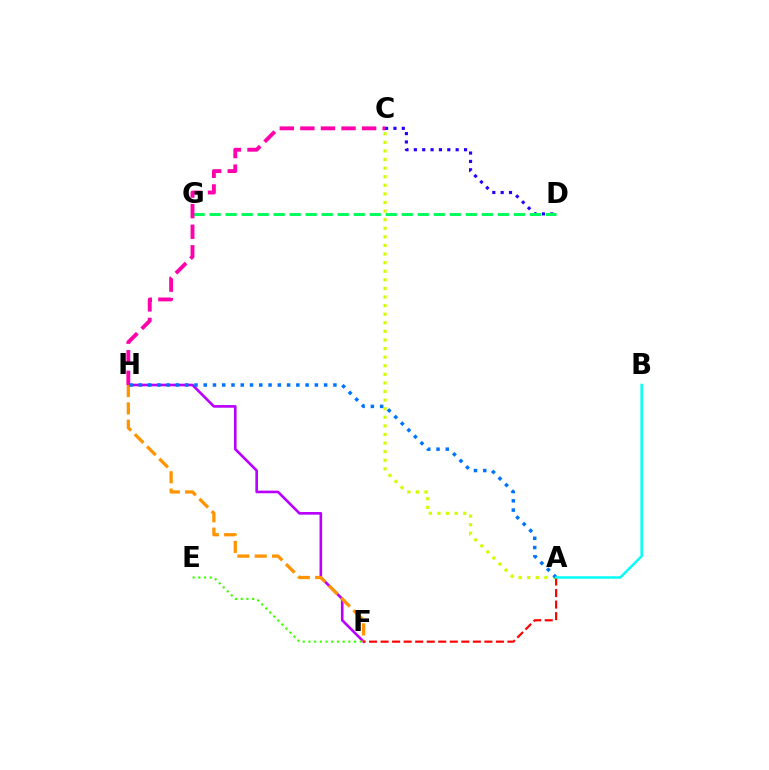{('C', 'D'): [{'color': '#2500ff', 'line_style': 'dotted', 'thickness': 2.27}], ('F', 'H'): [{'color': '#b900ff', 'line_style': 'solid', 'thickness': 1.9}, {'color': '#ff9400', 'line_style': 'dashed', 'thickness': 2.35}], ('D', 'G'): [{'color': '#00ff5c', 'line_style': 'dashed', 'thickness': 2.18}], ('A', 'C'): [{'color': '#d1ff00', 'line_style': 'dotted', 'thickness': 2.33}], ('C', 'H'): [{'color': '#ff00ac', 'line_style': 'dashed', 'thickness': 2.8}], ('E', 'F'): [{'color': '#3dff00', 'line_style': 'dotted', 'thickness': 1.55}], ('A', 'F'): [{'color': '#ff0000', 'line_style': 'dashed', 'thickness': 1.57}], ('A', 'H'): [{'color': '#0074ff', 'line_style': 'dotted', 'thickness': 2.52}], ('A', 'B'): [{'color': '#00fff6', 'line_style': 'solid', 'thickness': 1.79}]}